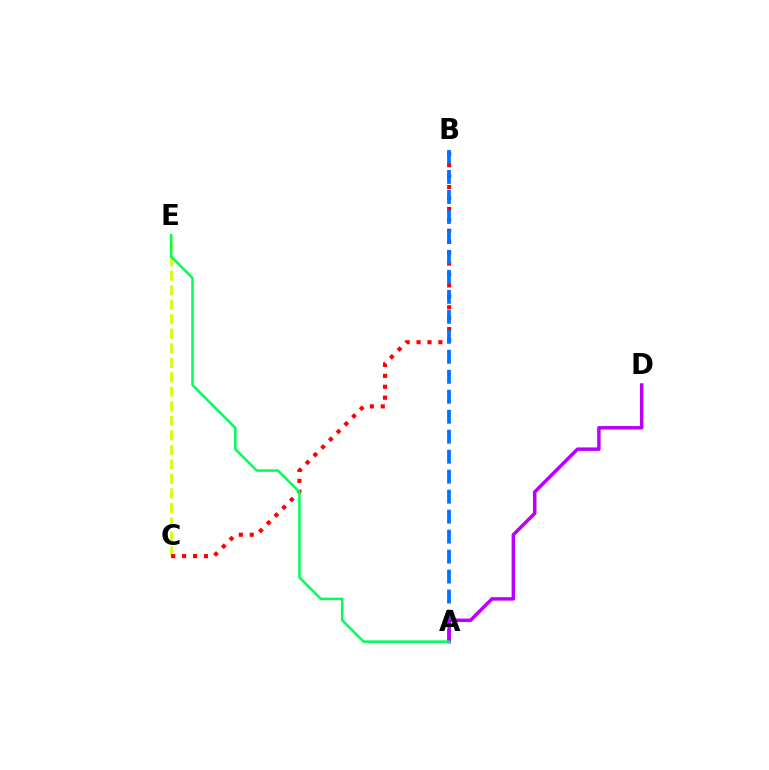{('C', 'E'): [{'color': '#d1ff00', 'line_style': 'dashed', 'thickness': 1.97}], ('B', 'C'): [{'color': '#ff0000', 'line_style': 'dotted', 'thickness': 2.97}], ('A', 'B'): [{'color': '#0074ff', 'line_style': 'dashed', 'thickness': 2.71}], ('A', 'D'): [{'color': '#b900ff', 'line_style': 'solid', 'thickness': 2.51}], ('A', 'E'): [{'color': '#00ff5c', 'line_style': 'solid', 'thickness': 1.83}]}